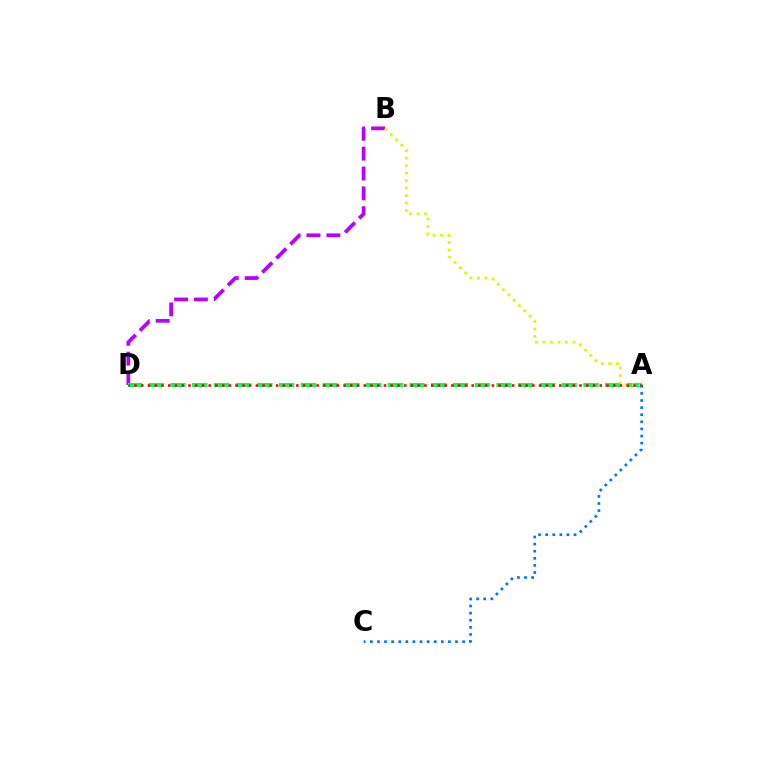{('B', 'D'): [{'color': '#b900ff', 'line_style': 'dashed', 'thickness': 2.7}], ('A', 'D'): [{'color': '#00ff5c', 'line_style': 'dashed', 'thickness': 2.95}, {'color': '#ff0000', 'line_style': 'dotted', 'thickness': 1.83}], ('A', 'B'): [{'color': '#d1ff00', 'line_style': 'dotted', 'thickness': 2.03}], ('A', 'C'): [{'color': '#0074ff', 'line_style': 'dotted', 'thickness': 1.93}]}